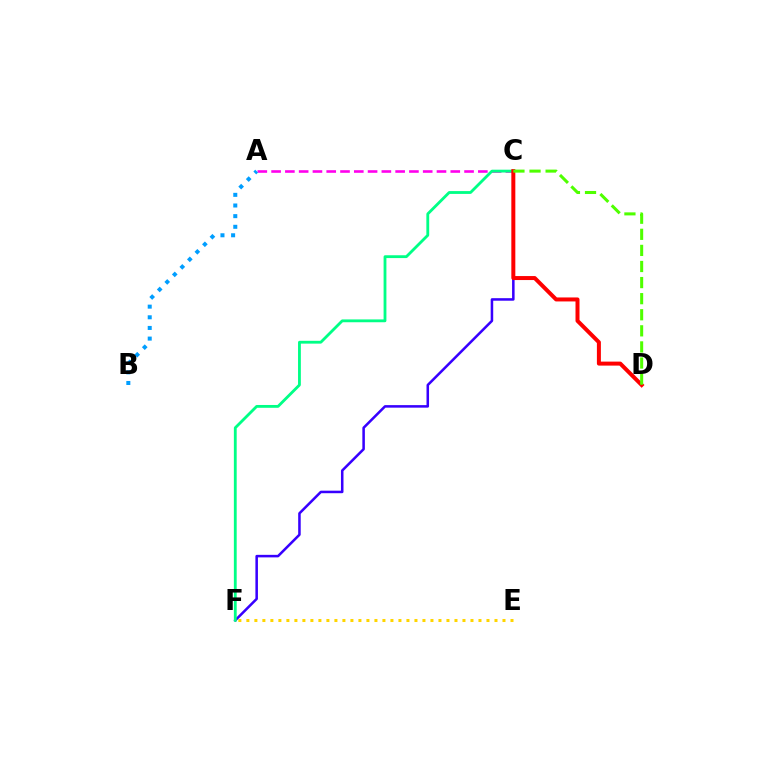{('A', 'C'): [{'color': '#ff00ed', 'line_style': 'dashed', 'thickness': 1.87}], ('A', 'B'): [{'color': '#009eff', 'line_style': 'dotted', 'thickness': 2.89}], ('C', 'F'): [{'color': '#3700ff', 'line_style': 'solid', 'thickness': 1.82}, {'color': '#00ff86', 'line_style': 'solid', 'thickness': 2.03}], ('E', 'F'): [{'color': '#ffd500', 'line_style': 'dotted', 'thickness': 2.17}], ('C', 'D'): [{'color': '#ff0000', 'line_style': 'solid', 'thickness': 2.87}, {'color': '#4fff00', 'line_style': 'dashed', 'thickness': 2.19}]}